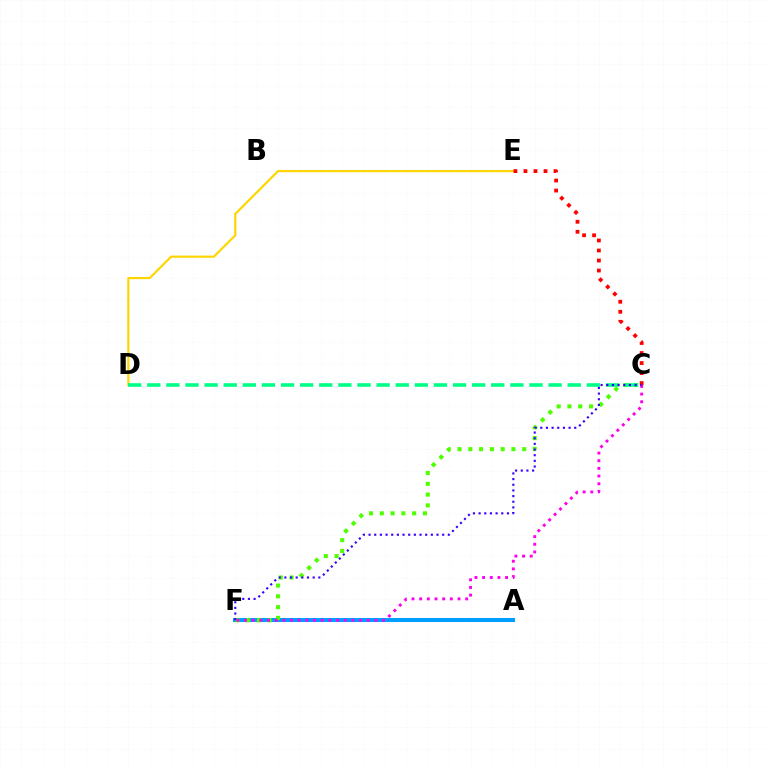{('A', 'F'): [{'color': '#009eff', 'line_style': 'solid', 'thickness': 2.91}], ('D', 'E'): [{'color': '#ffd500', 'line_style': 'solid', 'thickness': 1.56}], ('C', 'F'): [{'color': '#4fff00', 'line_style': 'dotted', 'thickness': 2.93}, {'color': '#ff00ed', 'line_style': 'dotted', 'thickness': 2.08}, {'color': '#3700ff', 'line_style': 'dotted', 'thickness': 1.54}], ('C', 'D'): [{'color': '#00ff86', 'line_style': 'dashed', 'thickness': 2.6}], ('C', 'E'): [{'color': '#ff0000', 'line_style': 'dotted', 'thickness': 2.72}]}